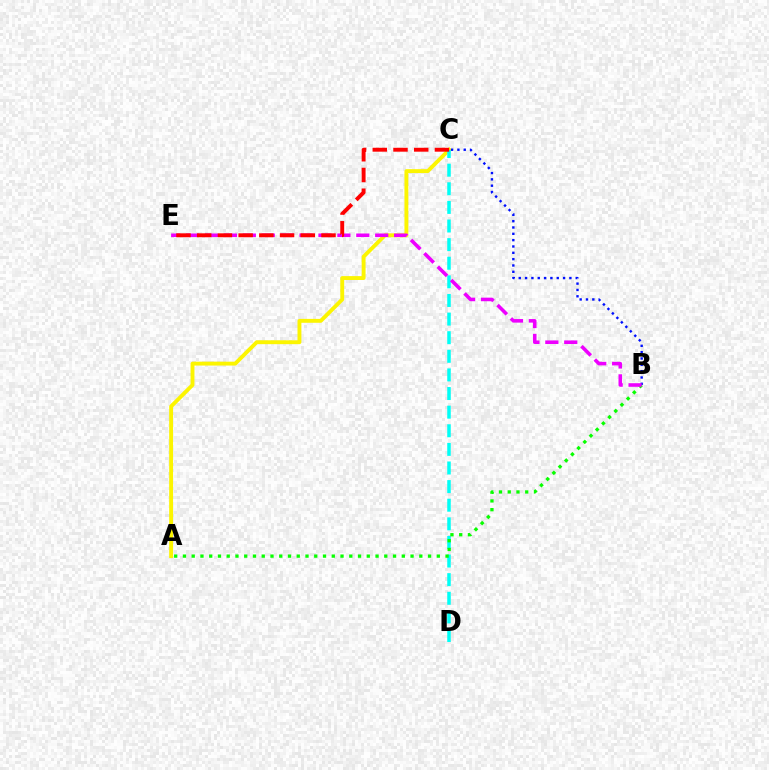{('A', 'C'): [{'color': '#fcf500', 'line_style': 'solid', 'thickness': 2.8}], ('B', 'C'): [{'color': '#0010ff', 'line_style': 'dotted', 'thickness': 1.72}], ('C', 'D'): [{'color': '#00fff6', 'line_style': 'dashed', 'thickness': 2.53}], ('A', 'B'): [{'color': '#08ff00', 'line_style': 'dotted', 'thickness': 2.38}], ('B', 'E'): [{'color': '#ee00ff', 'line_style': 'dashed', 'thickness': 2.57}], ('C', 'E'): [{'color': '#ff0000', 'line_style': 'dashed', 'thickness': 2.81}]}